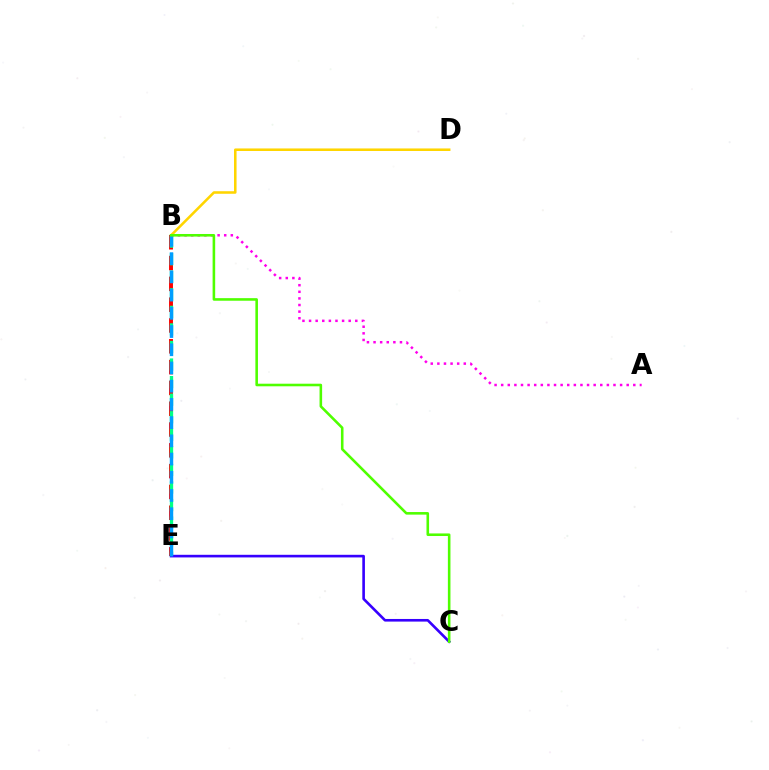{('B', 'D'): [{'color': '#ffd500', 'line_style': 'solid', 'thickness': 1.84}], ('B', 'E'): [{'color': '#ff0000', 'line_style': 'dashed', 'thickness': 2.83}, {'color': '#00ff86', 'line_style': 'dashed', 'thickness': 2.39}, {'color': '#009eff', 'line_style': 'dashed', 'thickness': 2.47}], ('C', 'E'): [{'color': '#3700ff', 'line_style': 'solid', 'thickness': 1.89}], ('A', 'B'): [{'color': '#ff00ed', 'line_style': 'dotted', 'thickness': 1.79}], ('B', 'C'): [{'color': '#4fff00', 'line_style': 'solid', 'thickness': 1.86}]}